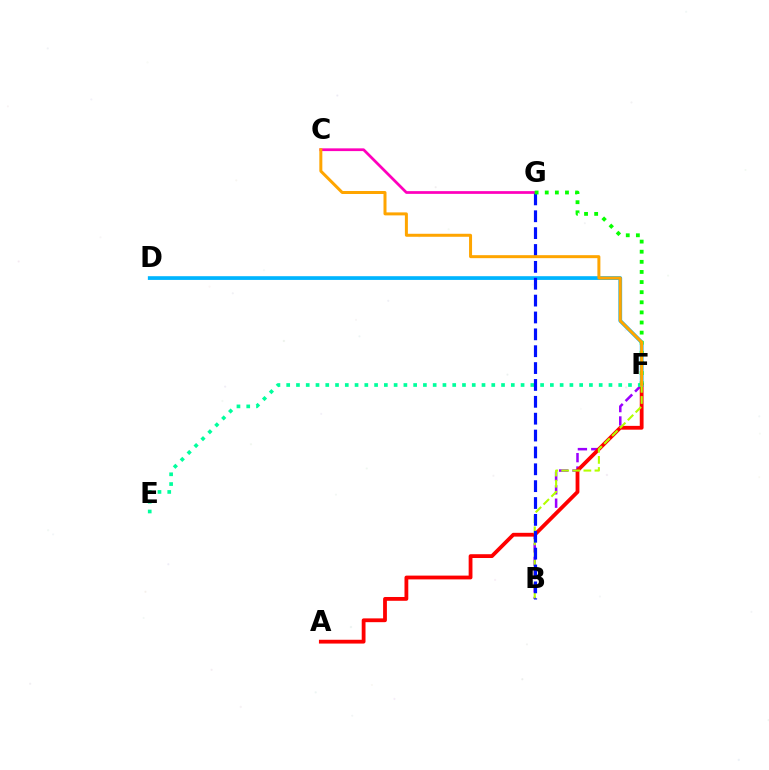{('B', 'F'): [{'color': '#9b00ff', 'line_style': 'dashed', 'thickness': 1.82}, {'color': '#b3ff00', 'line_style': 'dashed', 'thickness': 1.51}], ('A', 'F'): [{'color': '#ff0000', 'line_style': 'solid', 'thickness': 2.73}], ('D', 'F'): [{'color': '#00b5ff', 'line_style': 'solid', 'thickness': 2.68}], ('E', 'F'): [{'color': '#00ff9d', 'line_style': 'dotted', 'thickness': 2.65}], ('C', 'G'): [{'color': '#ff00bd', 'line_style': 'solid', 'thickness': 1.97}], ('B', 'G'): [{'color': '#0010ff', 'line_style': 'dashed', 'thickness': 2.29}], ('F', 'G'): [{'color': '#08ff00', 'line_style': 'dotted', 'thickness': 2.75}], ('C', 'F'): [{'color': '#ffa500', 'line_style': 'solid', 'thickness': 2.16}]}